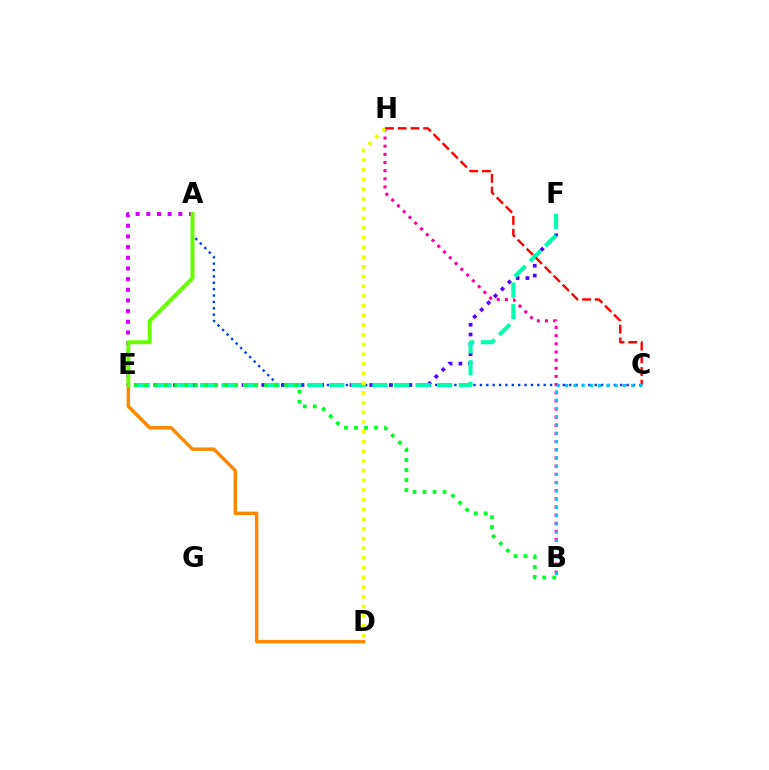{('E', 'F'): [{'color': '#4f00ff', 'line_style': 'dotted', 'thickness': 2.67}, {'color': '#00ffaf', 'line_style': 'dashed', 'thickness': 2.93}], ('A', 'C'): [{'color': '#003fff', 'line_style': 'dotted', 'thickness': 1.73}], ('D', 'E'): [{'color': '#ff8800', 'line_style': 'solid', 'thickness': 2.47}], ('B', 'H'): [{'color': '#ff00a0', 'line_style': 'dotted', 'thickness': 2.22}], ('C', 'H'): [{'color': '#ff0000', 'line_style': 'dashed', 'thickness': 1.73}], ('A', 'E'): [{'color': '#d600ff', 'line_style': 'dotted', 'thickness': 2.9}, {'color': '#66ff00', 'line_style': 'solid', 'thickness': 2.84}], ('B', 'C'): [{'color': '#00c7ff', 'line_style': 'dotted', 'thickness': 2.24}], ('B', 'E'): [{'color': '#00ff27', 'line_style': 'dotted', 'thickness': 2.72}], ('D', 'H'): [{'color': '#eeff00', 'line_style': 'dotted', 'thickness': 2.64}]}